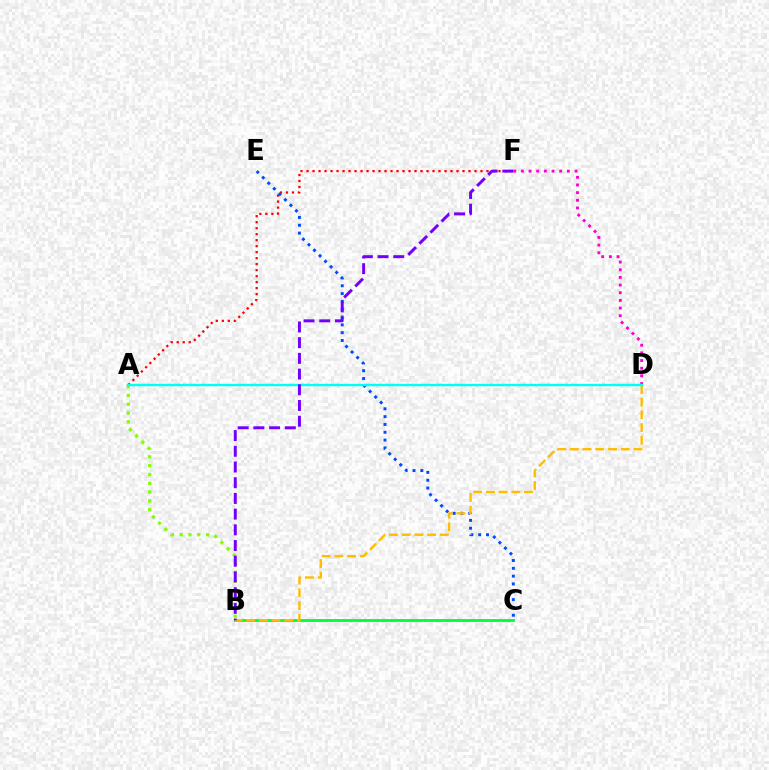{('A', 'F'): [{'color': '#ff0000', 'line_style': 'dotted', 'thickness': 1.63}], ('C', 'E'): [{'color': '#004bff', 'line_style': 'dotted', 'thickness': 2.12}], ('B', 'C'): [{'color': '#00ff39', 'line_style': 'solid', 'thickness': 2.06}], ('B', 'D'): [{'color': '#ffbd00', 'line_style': 'dashed', 'thickness': 1.73}], ('A', 'B'): [{'color': '#84ff00', 'line_style': 'dotted', 'thickness': 2.39}], ('D', 'F'): [{'color': '#ff00cf', 'line_style': 'dotted', 'thickness': 2.08}], ('A', 'D'): [{'color': '#00fff6', 'line_style': 'solid', 'thickness': 1.74}], ('B', 'F'): [{'color': '#7200ff', 'line_style': 'dashed', 'thickness': 2.13}]}